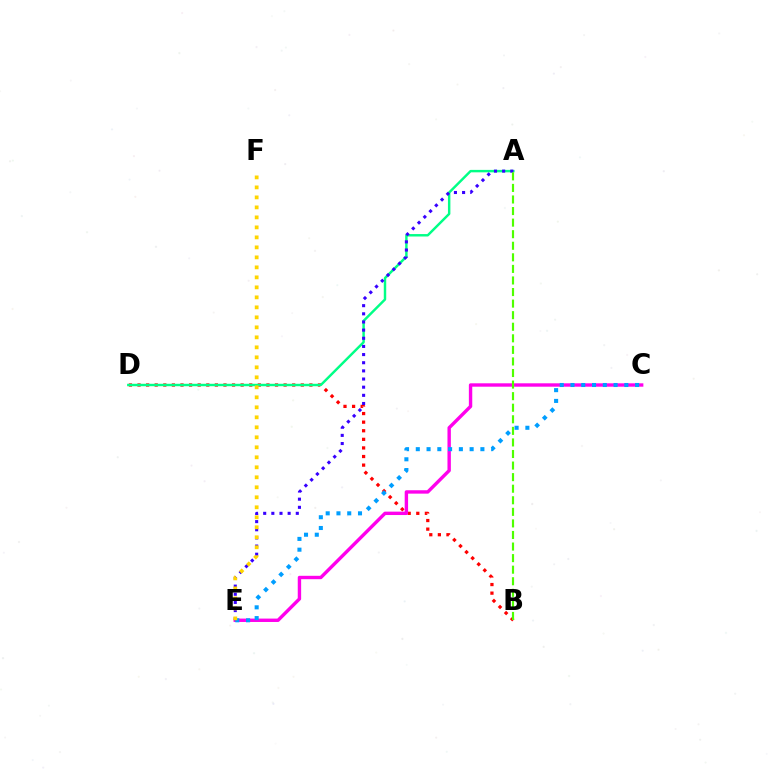{('B', 'D'): [{'color': '#ff0000', 'line_style': 'dotted', 'thickness': 2.33}], ('C', 'E'): [{'color': '#ff00ed', 'line_style': 'solid', 'thickness': 2.44}, {'color': '#009eff', 'line_style': 'dotted', 'thickness': 2.93}], ('A', 'D'): [{'color': '#00ff86', 'line_style': 'solid', 'thickness': 1.76}], ('A', 'E'): [{'color': '#3700ff', 'line_style': 'dotted', 'thickness': 2.21}], ('A', 'B'): [{'color': '#4fff00', 'line_style': 'dashed', 'thickness': 1.57}], ('E', 'F'): [{'color': '#ffd500', 'line_style': 'dotted', 'thickness': 2.72}]}